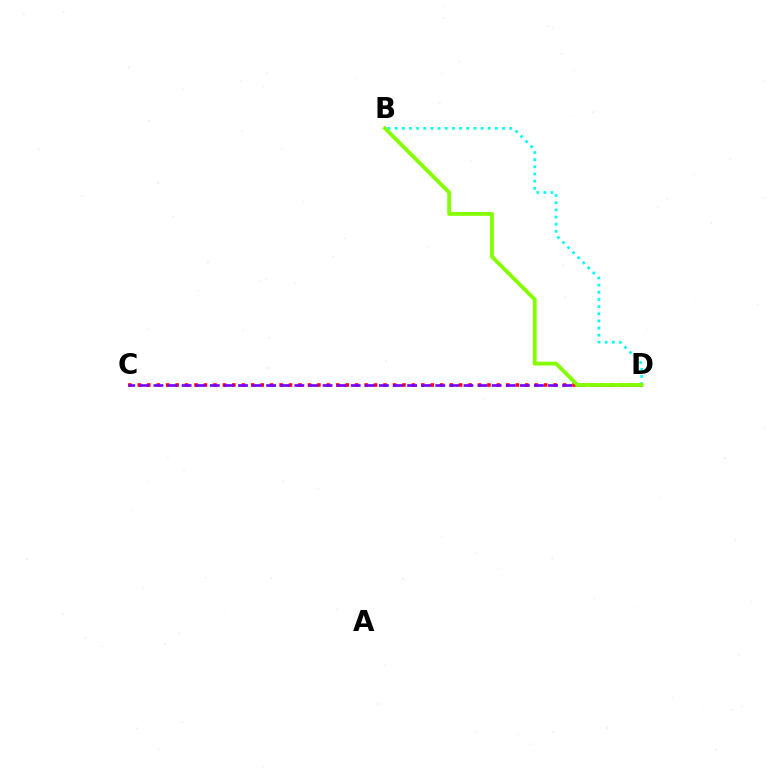{('C', 'D'): [{'color': '#ff0000', 'line_style': 'dotted', 'thickness': 2.57}, {'color': '#7200ff', 'line_style': 'dashed', 'thickness': 1.91}], ('B', 'D'): [{'color': '#00fff6', 'line_style': 'dotted', 'thickness': 1.94}, {'color': '#84ff00', 'line_style': 'solid', 'thickness': 2.76}]}